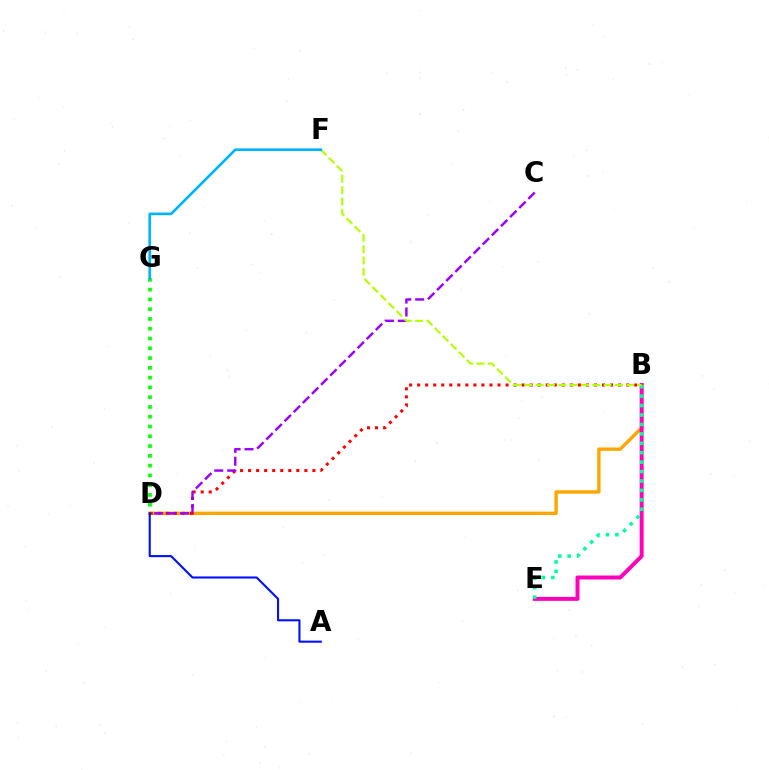{('B', 'D'): [{'color': '#ffa500', 'line_style': 'solid', 'thickness': 2.43}, {'color': '#ff0000', 'line_style': 'dotted', 'thickness': 2.18}], ('B', 'E'): [{'color': '#ff00bd', 'line_style': 'solid', 'thickness': 2.84}, {'color': '#00ff9d', 'line_style': 'dotted', 'thickness': 2.56}], ('C', 'D'): [{'color': '#9b00ff', 'line_style': 'dashed', 'thickness': 1.75}], ('D', 'G'): [{'color': '#08ff00', 'line_style': 'dotted', 'thickness': 2.66}], ('B', 'F'): [{'color': '#b3ff00', 'line_style': 'dashed', 'thickness': 1.54}], ('A', 'D'): [{'color': '#0010ff', 'line_style': 'solid', 'thickness': 1.51}], ('F', 'G'): [{'color': '#00b5ff', 'line_style': 'solid', 'thickness': 1.92}]}